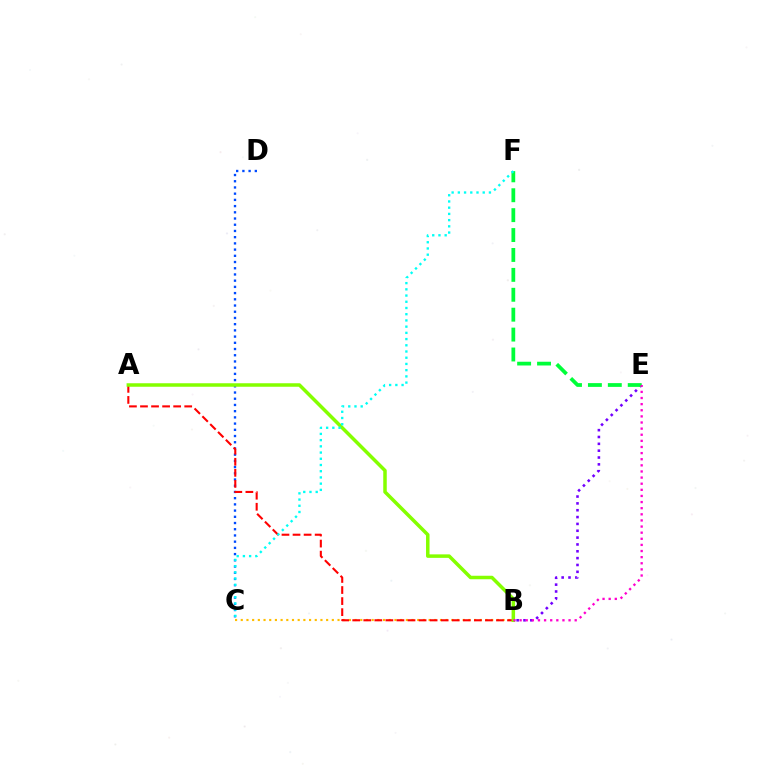{('B', 'E'): [{'color': '#7200ff', 'line_style': 'dotted', 'thickness': 1.86}, {'color': '#ff00cf', 'line_style': 'dotted', 'thickness': 1.66}], ('B', 'C'): [{'color': '#ffbd00', 'line_style': 'dotted', 'thickness': 1.55}], ('E', 'F'): [{'color': '#00ff39', 'line_style': 'dashed', 'thickness': 2.7}], ('C', 'D'): [{'color': '#004bff', 'line_style': 'dotted', 'thickness': 1.69}], ('A', 'B'): [{'color': '#ff0000', 'line_style': 'dashed', 'thickness': 1.5}, {'color': '#84ff00', 'line_style': 'solid', 'thickness': 2.52}], ('C', 'F'): [{'color': '#00fff6', 'line_style': 'dotted', 'thickness': 1.69}]}